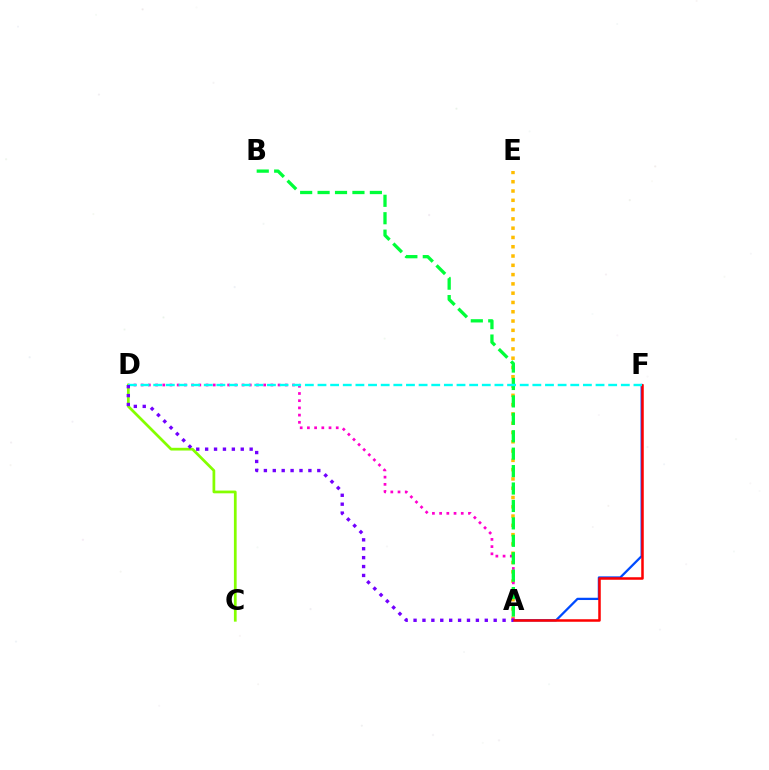{('A', 'E'): [{'color': '#ffbd00', 'line_style': 'dotted', 'thickness': 2.52}], ('A', 'D'): [{'color': '#ff00cf', 'line_style': 'dotted', 'thickness': 1.96}, {'color': '#7200ff', 'line_style': 'dotted', 'thickness': 2.42}], ('A', 'F'): [{'color': '#004bff', 'line_style': 'solid', 'thickness': 1.63}, {'color': '#ff0000', 'line_style': 'solid', 'thickness': 1.81}], ('C', 'D'): [{'color': '#84ff00', 'line_style': 'solid', 'thickness': 1.97}], ('A', 'B'): [{'color': '#00ff39', 'line_style': 'dashed', 'thickness': 2.37}], ('D', 'F'): [{'color': '#00fff6', 'line_style': 'dashed', 'thickness': 1.72}]}